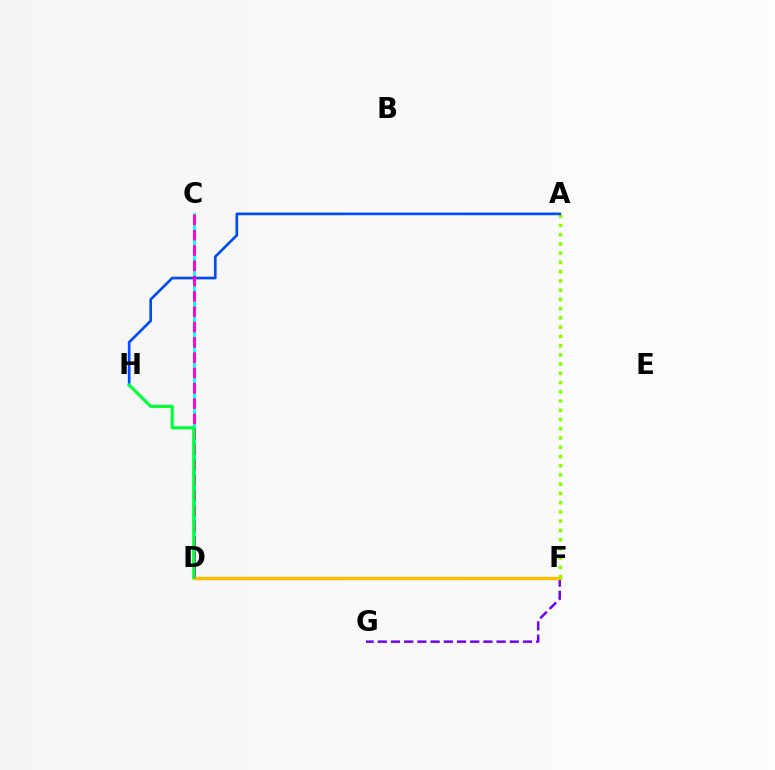{('F', 'G'): [{'color': '#7200ff', 'line_style': 'dashed', 'thickness': 1.79}], ('C', 'D'): [{'color': '#00fff6', 'line_style': 'solid', 'thickness': 2.07}, {'color': '#ff00cf', 'line_style': 'dashed', 'thickness': 2.08}], ('D', 'F'): [{'color': '#ff0000', 'line_style': 'dotted', 'thickness': 2.17}, {'color': '#ffbd00', 'line_style': 'solid', 'thickness': 2.44}], ('A', 'F'): [{'color': '#84ff00', 'line_style': 'dotted', 'thickness': 2.51}], ('A', 'H'): [{'color': '#004bff', 'line_style': 'solid', 'thickness': 1.91}], ('D', 'H'): [{'color': '#00ff39', 'line_style': 'solid', 'thickness': 2.25}]}